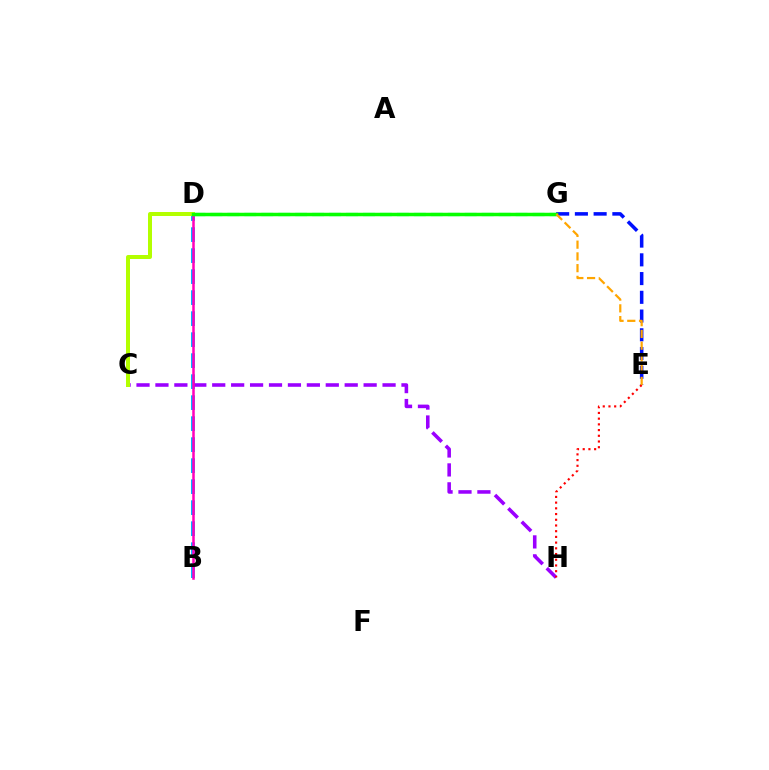{('B', 'D'): [{'color': '#00b5ff', 'line_style': 'dashed', 'thickness': 2.85}, {'color': '#ff00bd', 'line_style': 'solid', 'thickness': 1.81}], ('C', 'H'): [{'color': '#9b00ff', 'line_style': 'dashed', 'thickness': 2.57}], ('D', 'G'): [{'color': '#00ff9d', 'line_style': 'dashed', 'thickness': 2.3}, {'color': '#08ff00', 'line_style': 'solid', 'thickness': 2.51}], ('E', 'G'): [{'color': '#0010ff', 'line_style': 'dashed', 'thickness': 2.55}, {'color': '#ffa500', 'line_style': 'dashed', 'thickness': 1.6}], ('C', 'D'): [{'color': '#b3ff00', 'line_style': 'solid', 'thickness': 2.87}], ('E', 'H'): [{'color': '#ff0000', 'line_style': 'dotted', 'thickness': 1.55}]}